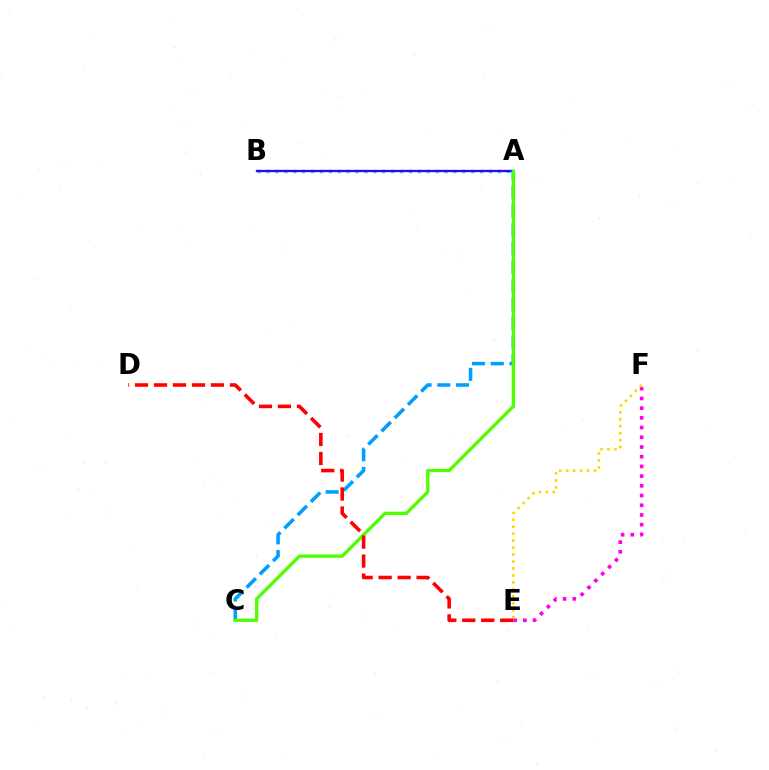{('A', 'C'): [{'color': '#009eff', 'line_style': 'dashed', 'thickness': 2.54}, {'color': '#4fff00', 'line_style': 'solid', 'thickness': 2.38}], ('E', 'F'): [{'color': '#ff00ed', 'line_style': 'dotted', 'thickness': 2.64}, {'color': '#ffd500', 'line_style': 'dotted', 'thickness': 1.89}], ('A', 'B'): [{'color': '#00ff86', 'line_style': 'dotted', 'thickness': 2.42}, {'color': '#3700ff', 'line_style': 'solid', 'thickness': 1.66}], ('D', 'E'): [{'color': '#ff0000', 'line_style': 'dashed', 'thickness': 2.58}]}